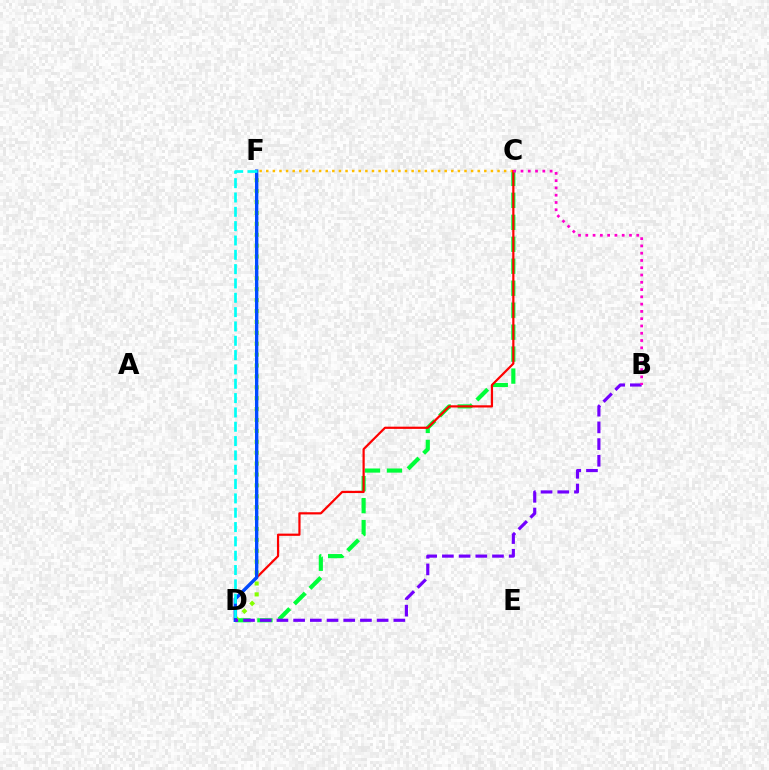{('C', 'D'): [{'color': '#00ff39', 'line_style': 'dashed', 'thickness': 2.98}, {'color': '#ff0000', 'line_style': 'solid', 'thickness': 1.59}], ('C', 'F'): [{'color': '#ffbd00', 'line_style': 'dotted', 'thickness': 1.8}], ('D', 'F'): [{'color': '#84ff00', 'line_style': 'dotted', 'thickness': 2.96}, {'color': '#004bff', 'line_style': 'solid', 'thickness': 2.41}, {'color': '#00fff6', 'line_style': 'dashed', 'thickness': 1.95}], ('B', 'D'): [{'color': '#7200ff', 'line_style': 'dashed', 'thickness': 2.27}], ('B', 'C'): [{'color': '#ff00cf', 'line_style': 'dotted', 'thickness': 1.98}]}